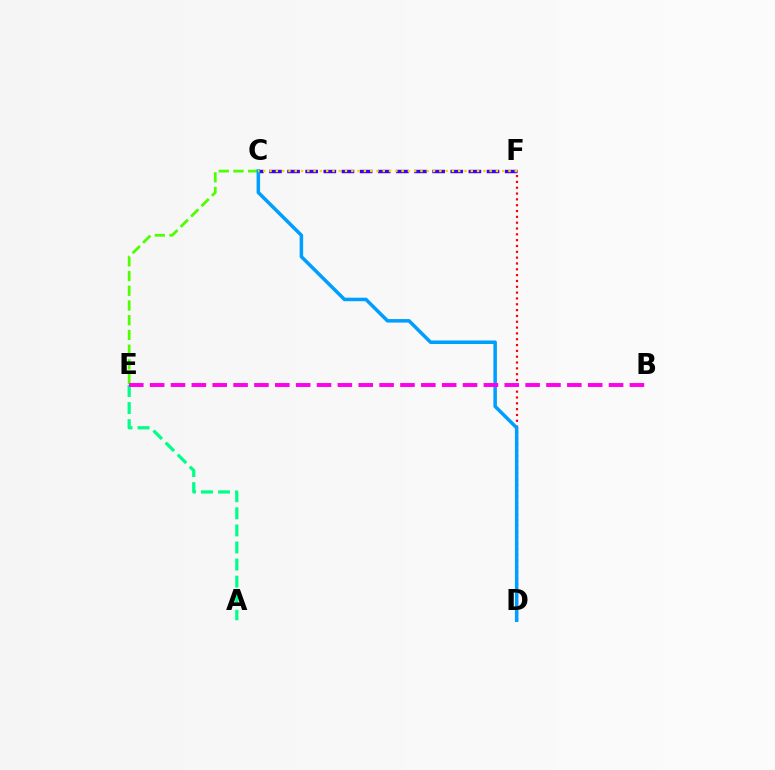{('C', 'E'): [{'color': '#4fff00', 'line_style': 'dashed', 'thickness': 2.0}], ('C', 'F'): [{'color': '#3700ff', 'line_style': 'dashed', 'thickness': 2.46}, {'color': '#ffd500', 'line_style': 'dotted', 'thickness': 1.71}], ('D', 'F'): [{'color': '#ff0000', 'line_style': 'dotted', 'thickness': 1.58}], ('C', 'D'): [{'color': '#009eff', 'line_style': 'solid', 'thickness': 2.53}], ('A', 'E'): [{'color': '#00ff86', 'line_style': 'dashed', 'thickness': 2.32}], ('B', 'E'): [{'color': '#ff00ed', 'line_style': 'dashed', 'thickness': 2.83}]}